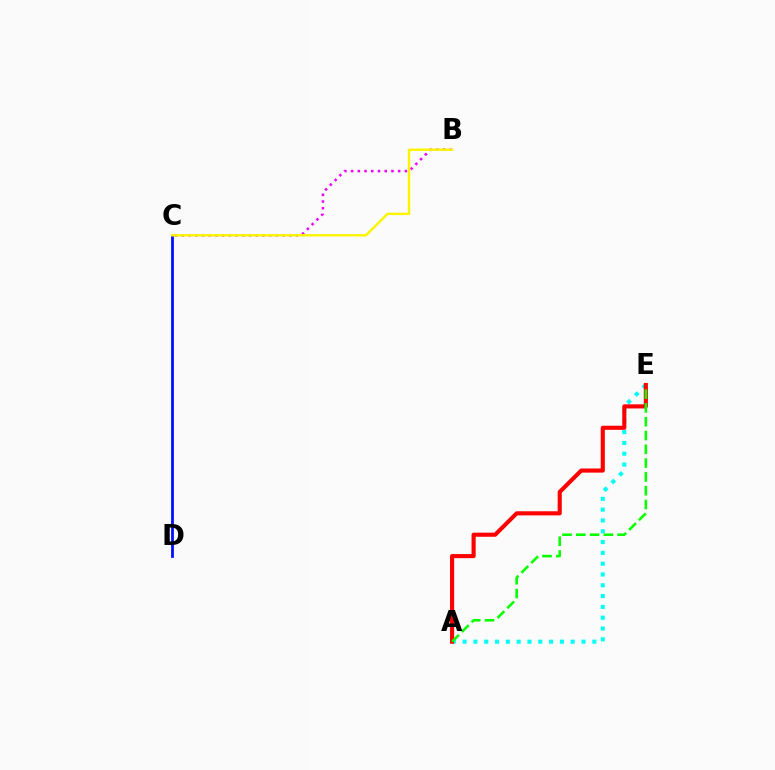{('A', 'E'): [{'color': '#00fff6', 'line_style': 'dotted', 'thickness': 2.94}, {'color': '#ff0000', 'line_style': 'solid', 'thickness': 2.96}, {'color': '#08ff00', 'line_style': 'dashed', 'thickness': 1.87}], ('C', 'D'): [{'color': '#0010ff', 'line_style': 'solid', 'thickness': 2.0}], ('B', 'C'): [{'color': '#ee00ff', 'line_style': 'dotted', 'thickness': 1.83}, {'color': '#fcf500', 'line_style': 'solid', 'thickness': 1.75}]}